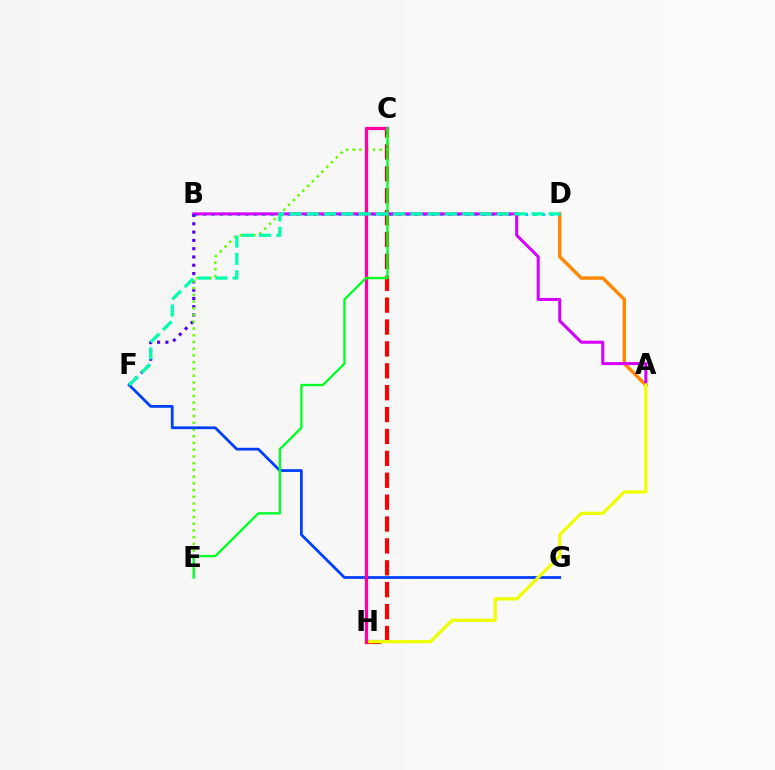{('A', 'D'): [{'color': '#ff8800', 'line_style': 'solid', 'thickness': 2.49}], ('B', 'D'): [{'color': '#00c7ff', 'line_style': 'dotted', 'thickness': 2.3}], ('C', 'H'): [{'color': '#ff0000', 'line_style': 'dashed', 'thickness': 2.97}, {'color': '#ff00a0', 'line_style': 'solid', 'thickness': 2.37}], ('A', 'B'): [{'color': '#d600ff', 'line_style': 'solid', 'thickness': 2.2}], ('B', 'F'): [{'color': '#4f00ff', 'line_style': 'dotted', 'thickness': 2.25}], ('C', 'E'): [{'color': '#66ff00', 'line_style': 'dotted', 'thickness': 1.83}, {'color': '#00ff27', 'line_style': 'solid', 'thickness': 1.69}], ('F', 'G'): [{'color': '#003fff', 'line_style': 'solid', 'thickness': 1.99}], ('A', 'H'): [{'color': '#eeff00', 'line_style': 'solid', 'thickness': 2.31}], ('D', 'F'): [{'color': '#00ffaf', 'line_style': 'dashed', 'thickness': 2.35}]}